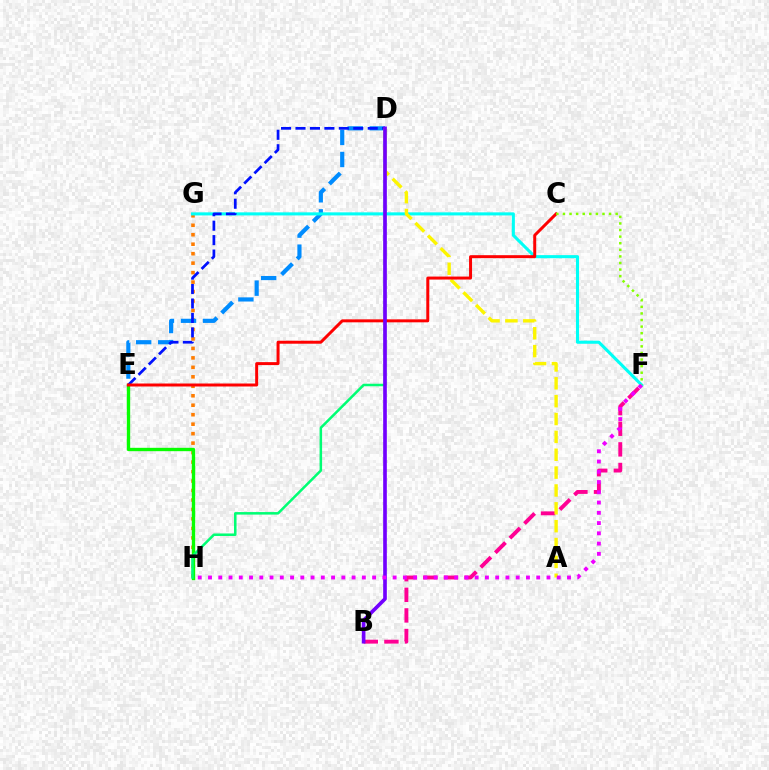{('G', 'H'): [{'color': '#ff7c00', 'line_style': 'dotted', 'thickness': 2.57}], ('E', 'H'): [{'color': '#08ff00', 'line_style': 'solid', 'thickness': 2.42}], ('D', 'E'): [{'color': '#008cff', 'line_style': 'dashed', 'thickness': 3.0}, {'color': '#0010ff', 'line_style': 'dashed', 'thickness': 1.96}], ('D', 'H'): [{'color': '#00ff74', 'line_style': 'solid', 'thickness': 1.82}], ('F', 'G'): [{'color': '#00fff6', 'line_style': 'solid', 'thickness': 2.21}], ('B', 'F'): [{'color': '#ff0094', 'line_style': 'dashed', 'thickness': 2.8}], ('A', 'D'): [{'color': '#fcf500', 'line_style': 'dashed', 'thickness': 2.43}], ('C', 'E'): [{'color': '#ff0000', 'line_style': 'solid', 'thickness': 2.14}], ('B', 'D'): [{'color': '#7200ff', 'line_style': 'solid', 'thickness': 2.63}], ('F', 'H'): [{'color': '#ee00ff', 'line_style': 'dotted', 'thickness': 2.79}], ('C', 'F'): [{'color': '#84ff00', 'line_style': 'dotted', 'thickness': 1.79}]}